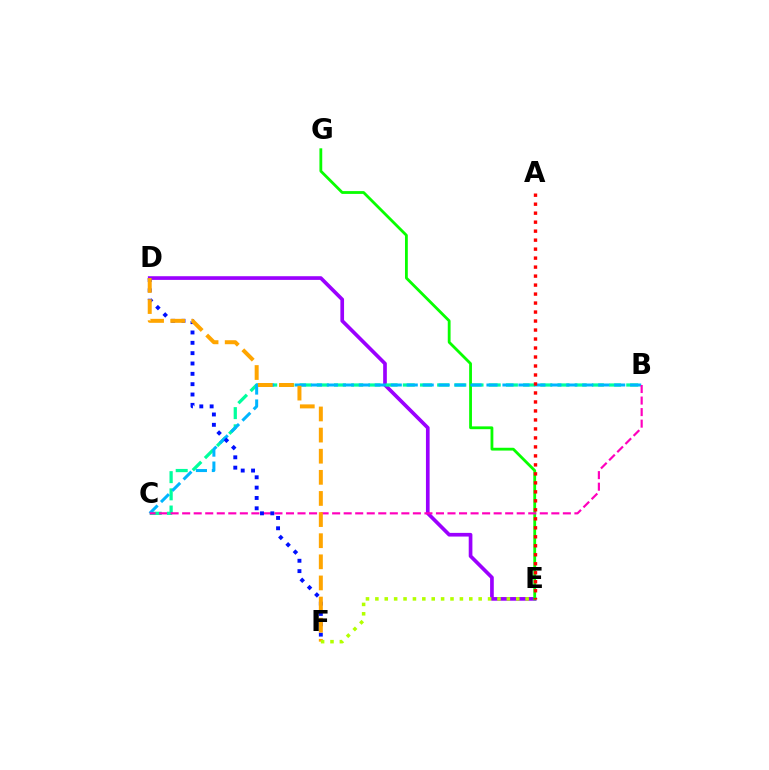{('D', 'E'): [{'color': '#9b00ff', 'line_style': 'solid', 'thickness': 2.65}], ('B', 'C'): [{'color': '#00ff9d', 'line_style': 'dashed', 'thickness': 2.34}, {'color': '#00b5ff', 'line_style': 'dashed', 'thickness': 2.17}, {'color': '#ff00bd', 'line_style': 'dashed', 'thickness': 1.57}], ('E', 'G'): [{'color': '#08ff00', 'line_style': 'solid', 'thickness': 2.02}], ('D', 'F'): [{'color': '#0010ff', 'line_style': 'dotted', 'thickness': 2.81}, {'color': '#ffa500', 'line_style': 'dashed', 'thickness': 2.87}], ('A', 'E'): [{'color': '#ff0000', 'line_style': 'dotted', 'thickness': 2.44}], ('E', 'F'): [{'color': '#b3ff00', 'line_style': 'dotted', 'thickness': 2.55}]}